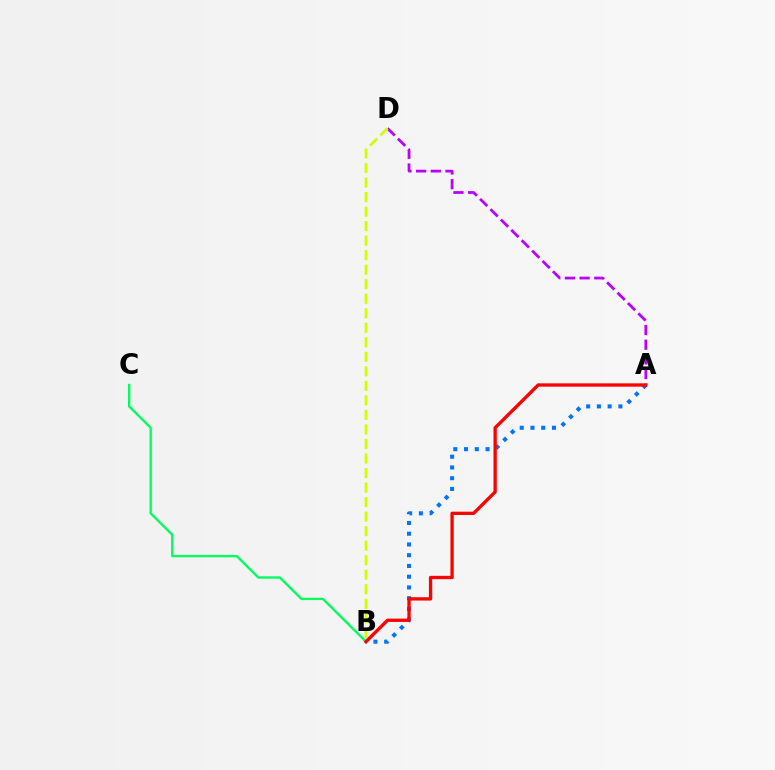{('A', 'B'): [{'color': '#0074ff', 'line_style': 'dotted', 'thickness': 2.92}, {'color': '#ff0000', 'line_style': 'solid', 'thickness': 2.39}], ('A', 'D'): [{'color': '#b900ff', 'line_style': 'dashed', 'thickness': 1.99}], ('B', 'C'): [{'color': '#00ff5c', 'line_style': 'solid', 'thickness': 1.68}], ('B', 'D'): [{'color': '#d1ff00', 'line_style': 'dashed', 'thickness': 1.97}]}